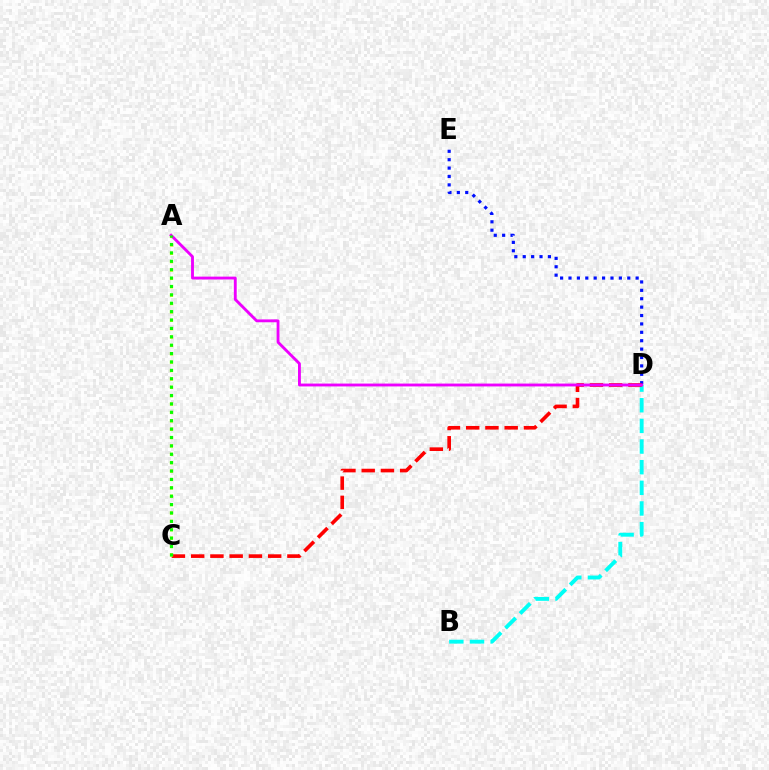{('D', 'E'): [{'color': '#0010ff', 'line_style': 'dotted', 'thickness': 2.28}], ('B', 'D'): [{'color': '#00fff6', 'line_style': 'dashed', 'thickness': 2.8}], ('C', 'D'): [{'color': '#ff0000', 'line_style': 'dashed', 'thickness': 2.62}], ('A', 'C'): [{'color': '#fcf500', 'line_style': 'dotted', 'thickness': 2.28}, {'color': '#08ff00', 'line_style': 'dotted', 'thickness': 2.28}], ('A', 'D'): [{'color': '#ee00ff', 'line_style': 'solid', 'thickness': 2.06}]}